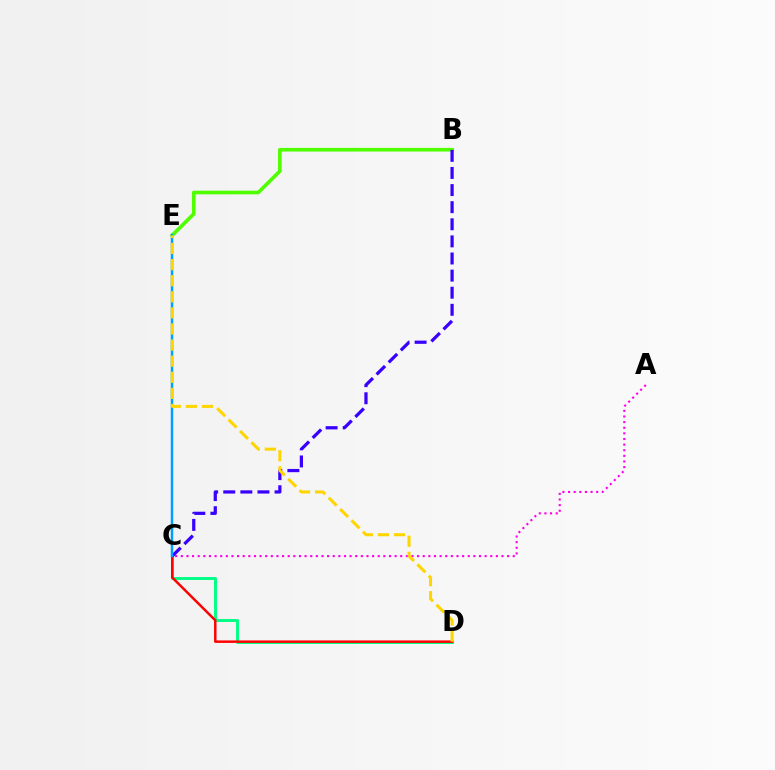{('B', 'E'): [{'color': '#4fff00', 'line_style': 'solid', 'thickness': 2.62}], ('C', 'D'): [{'color': '#00ff86', 'line_style': 'solid', 'thickness': 2.12}, {'color': '#ff0000', 'line_style': 'solid', 'thickness': 1.78}], ('A', 'C'): [{'color': '#ff00ed', 'line_style': 'dotted', 'thickness': 1.53}], ('B', 'C'): [{'color': '#3700ff', 'line_style': 'dashed', 'thickness': 2.32}], ('C', 'E'): [{'color': '#009eff', 'line_style': 'solid', 'thickness': 1.79}], ('D', 'E'): [{'color': '#ffd500', 'line_style': 'dashed', 'thickness': 2.19}]}